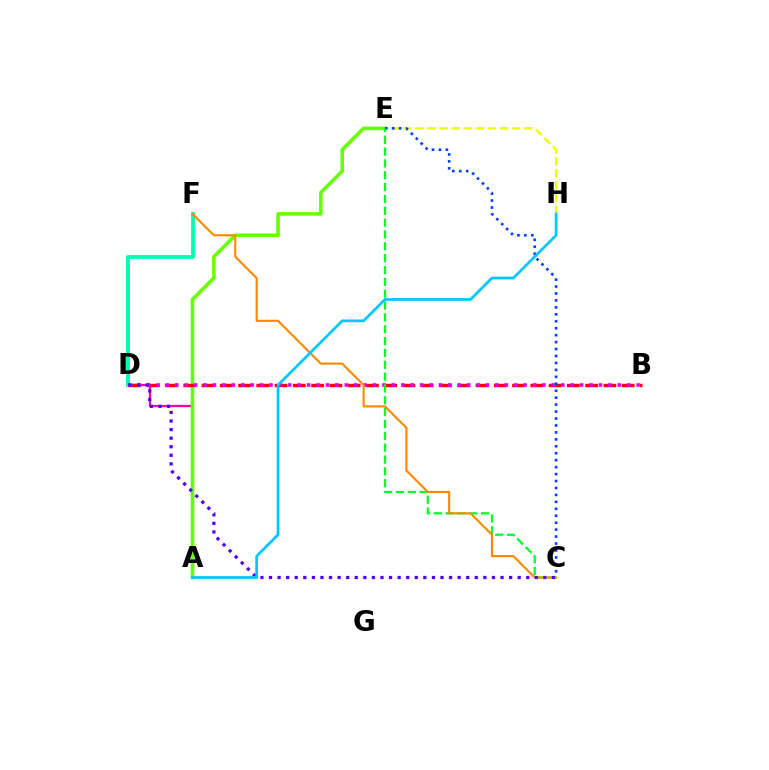{('E', 'H'): [{'color': '#eeff00', 'line_style': 'dashed', 'thickness': 1.64}], ('A', 'D'): [{'color': '#ff00a0', 'line_style': 'solid', 'thickness': 1.61}], ('A', 'E'): [{'color': '#66ff00', 'line_style': 'solid', 'thickness': 2.56}], ('B', 'D'): [{'color': '#ff0000', 'line_style': 'dashed', 'thickness': 2.48}, {'color': '#d600ff', 'line_style': 'dotted', 'thickness': 2.56}], ('D', 'F'): [{'color': '#00ffaf', 'line_style': 'solid', 'thickness': 2.78}], ('C', 'E'): [{'color': '#003fff', 'line_style': 'dotted', 'thickness': 1.89}, {'color': '#00ff27', 'line_style': 'dashed', 'thickness': 1.61}], ('C', 'F'): [{'color': '#ff8800', 'line_style': 'solid', 'thickness': 1.52}], ('C', 'D'): [{'color': '#4f00ff', 'line_style': 'dotted', 'thickness': 2.33}], ('A', 'H'): [{'color': '#00c7ff', 'line_style': 'solid', 'thickness': 1.99}]}